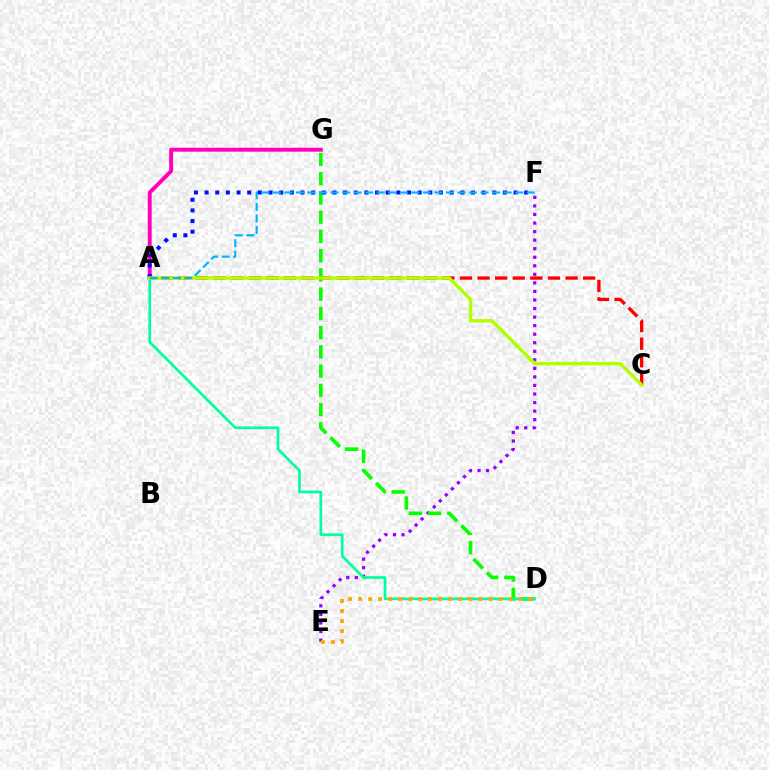{('E', 'F'): [{'color': '#9b00ff', 'line_style': 'dotted', 'thickness': 2.32}], ('D', 'G'): [{'color': '#08ff00', 'line_style': 'dashed', 'thickness': 2.61}], ('A', 'C'): [{'color': '#ff0000', 'line_style': 'dashed', 'thickness': 2.39}, {'color': '#b3ff00', 'line_style': 'solid', 'thickness': 2.46}], ('A', 'G'): [{'color': '#ff00bd', 'line_style': 'solid', 'thickness': 2.82}], ('A', 'F'): [{'color': '#0010ff', 'line_style': 'dotted', 'thickness': 2.89}, {'color': '#00b5ff', 'line_style': 'dashed', 'thickness': 1.57}], ('A', 'D'): [{'color': '#00ff9d', 'line_style': 'solid', 'thickness': 1.91}], ('D', 'E'): [{'color': '#ffa500', 'line_style': 'dotted', 'thickness': 2.72}]}